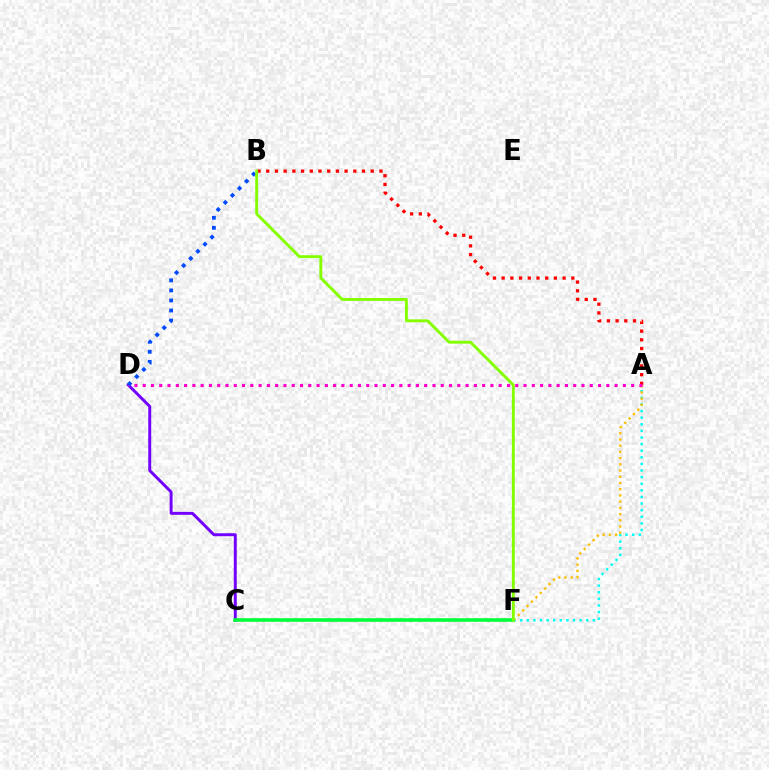{('A', 'F'): [{'color': '#00fff6', 'line_style': 'dotted', 'thickness': 1.8}, {'color': '#ffbd00', 'line_style': 'dotted', 'thickness': 1.69}], ('A', 'B'): [{'color': '#ff0000', 'line_style': 'dotted', 'thickness': 2.37}], ('C', 'D'): [{'color': '#7200ff', 'line_style': 'solid', 'thickness': 2.12}], ('A', 'D'): [{'color': '#ff00cf', 'line_style': 'dotted', 'thickness': 2.25}], ('B', 'D'): [{'color': '#004bff', 'line_style': 'dotted', 'thickness': 2.73}], ('C', 'F'): [{'color': '#00ff39', 'line_style': 'solid', 'thickness': 2.59}], ('B', 'F'): [{'color': '#84ff00', 'line_style': 'solid', 'thickness': 2.09}]}